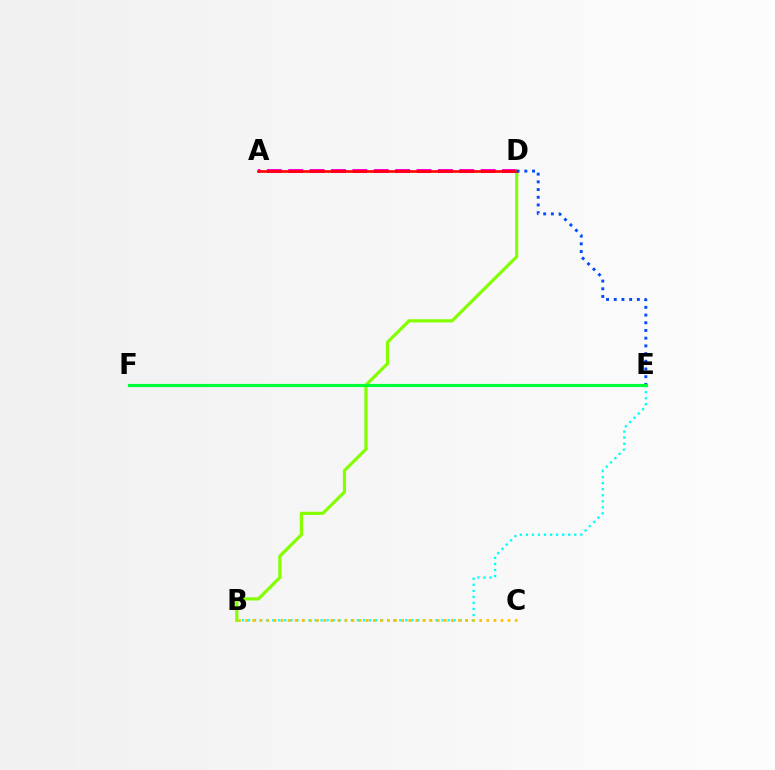{('B', 'E'): [{'color': '#00fff6', 'line_style': 'dotted', 'thickness': 1.64}], ('B', 'C'): [{'color': '#ffbd00', 'line_style': 'dotted', 'thickness': 1.93}], ('A', 'D'): [{'color': '#ff00cf', 'line_style': 'dashed', 'thickness': 2.9}, {'color': '#ff0000', 'line_style': 'solid', 'thickness': 1.9}], ('B', 'D'): [{'color': '#84ff00', 'line_style': 'solid', 'thickness': 2.28}], ('D', 'E'): [{'color': '#004bff', 'line_style': 'dotted', 'thickness': 2.09}], ('E', 'F'): [{'color': '#7200ff', 'line_style': 'solid', 'thickness': 2.15}, {'color': '#00ff39', 'line_style': 'solid', 'thickness': 2.27}]}